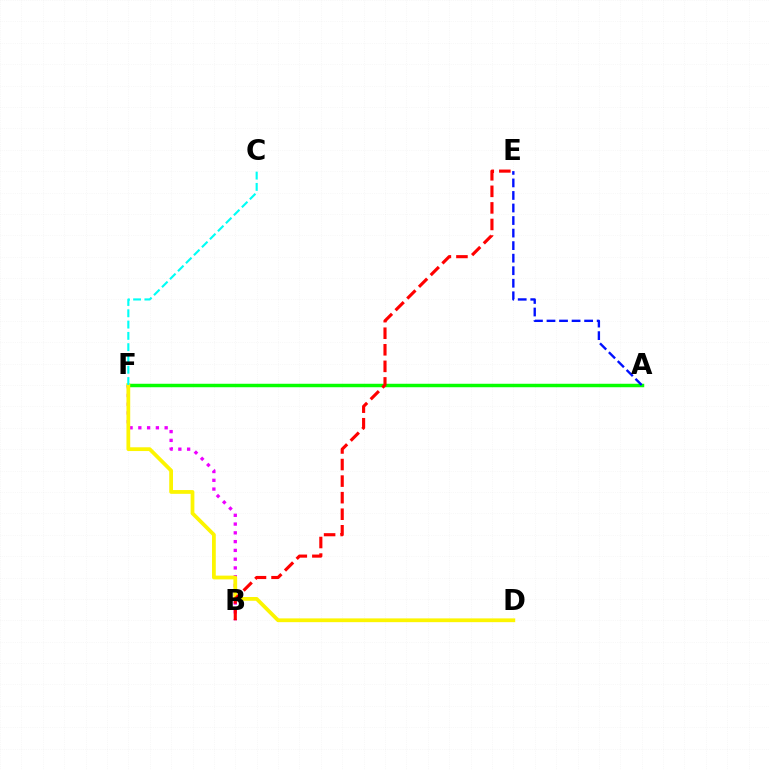{('A', 'F'): [{'color': '#08ff00', 'line_style': 'solid', 'thickness': 2.5}], ('B', 'F'): [{'color': '#ee00ff', 'line_style': 'dotted', 'thickness': 2.38}], ('D', 'F'): [{'color': '#fcf500', 'line_style': 'solid', 'thickness': 2.71}], ('C', 'F'): [{'color': '#00fff6', 'line_style': 'dashed', 'thickness': 1.53}], ('B', 'E'): [{'color': '#ff0000', 'line_style': 'dashed', 'thickness': 2.25}], ('A', 'E'): [{'color': '#0010ff', 'line_style': 'dashed', 'thickness': 1.7}]}